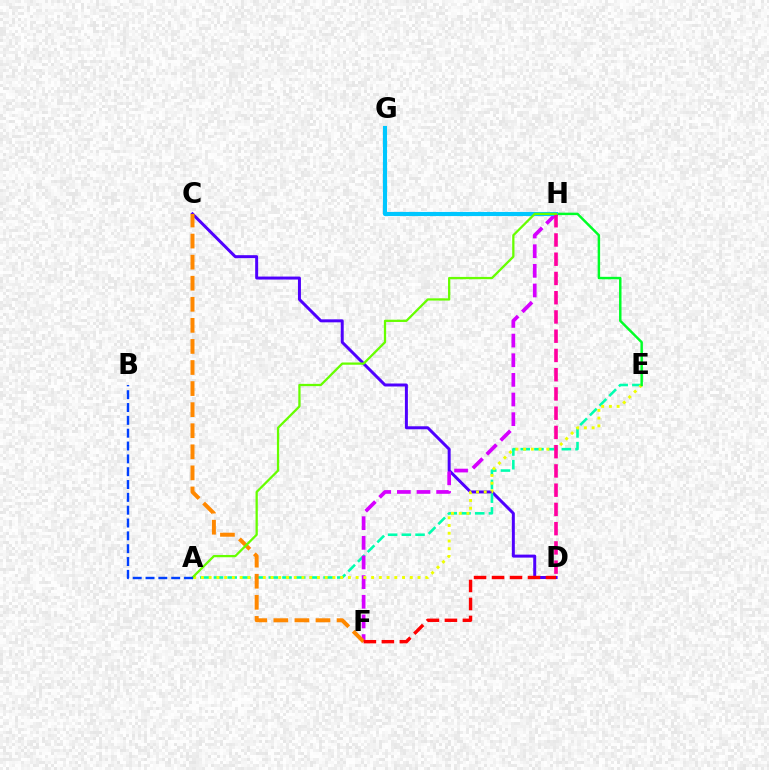{('C', 'D'): [{'color': '#4f00ff', 'line_style': 'solid', 'thickness': 2.15}], ('A', 'E'): [{'color': '#00ffaf', 'line_style': 'dashed', 'thickness': 1.86}, {'color': '#eeff00', 'line_style': 'dotted', 'thickness': 2.1}], ('F', 'H'): [{'color': '#d600ff', 'line_style': 'dashed', 'thickness': 2.67}], ('C', 'F'): [{'color': '#ff8800', 'line_style': 'dashed', 'thickness': 2.86}], ('E', 'H'): [{'color': '#00ff27', 'line_style': 'solid', 'thickness': 1.77}], ('G', 'H'): [{'color': '#00c7ff', 'line_style': 'solid', 'thickness': 2.97}], ('D', 'F'): [{'color': '#ff0000', 'line_style': 'dashed', 'thickness': 2.44}], ('D', 'H'): [{'color': '#ff00a0', 'line_style': 'dashed', 'thickness': 2.61}], ('A', 'H'): [{'color': '#66ff00', 'line_style': 'solid', 'thickness': 1.63}], ('A', 'B'): [{'color': '#003fff', 'line_style': 'dashed', 'thickness': 1.74}]}